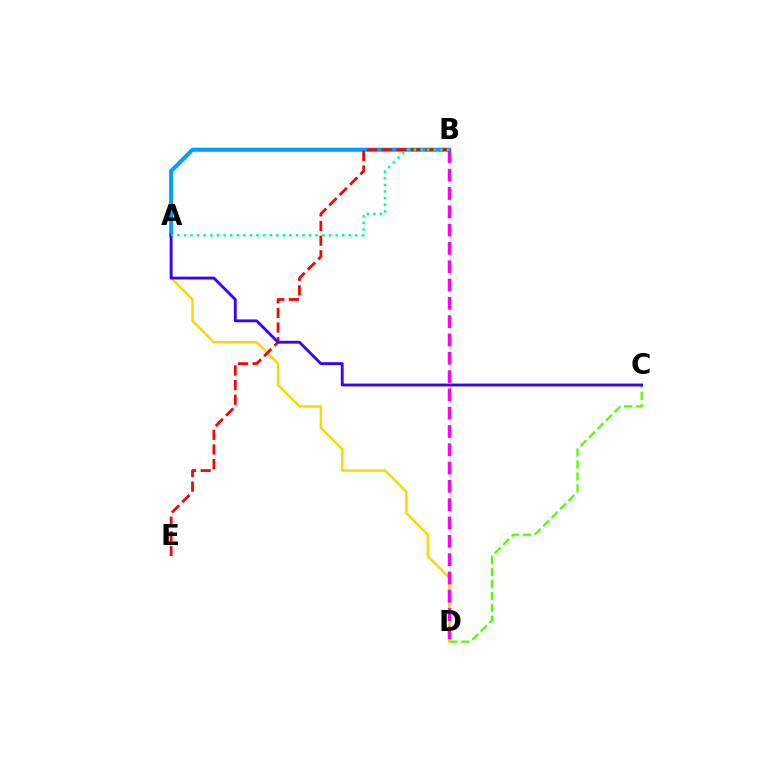{('A', 'B'): [{'color': '#009eff', 'line_style': 'solid', 'thickness': 2.92}, {'color': '#00ff86', 'line_style': 'dotted', 'thickness': 1.79}], ('C', 'D'): [{'color': '#4fff00', 'line_style': 'dashed', 'thickness': 1.62}], ('A', 'D'): [{'color': '#ffd500', 'line_style': 'solid', 'thickness': 1.74}], ('B', 'E'): [{'color': '#ff0000', 'line_style': 'dashed', 'thickness': 1.99}], ('B', 'D'): [{'color': '#ff00ed', 'line_style': 'dashed', 'thickness': 2.49}], ('A', 'C'): [{'color': '#3700ff', 'line_style': 'solid', 'thickness': 2.04}]}